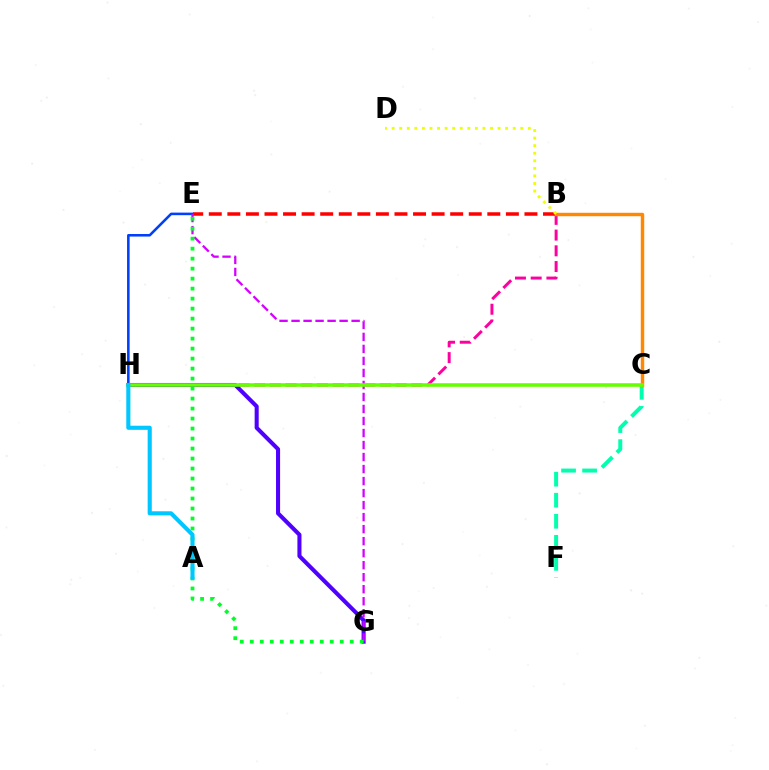{('C', 'F'): [{'color': '#00ffaf', 'line_style': 'dashed', 'thickness': 2.86}], ('E', 'H'): [{'color': '#003fff', 'line_style': 'solid', 'thickness': 1.85}], ('B', 'H'): [{'color': '#ff00a0', 'line_style': 'dashed', 'thickness': 2.14}], ('G', 'H'): [{'color': '#4f00ff', 'line_style': 'solid', 'thickness': 2.92}], ('B', 'E'): [{'color': '#ff0000', 'line_style': 'dashed', 'thickness': 2.52}], ('E', 'G'): [{'color': '#d600ff', 'line_style': 'dashed', 'thickness': 1.63}, {'color': '#00ff27', 'line_style': 'dotted', 'thickness': 2.72}], ('B', 'C'): [{'color': '#ff8800', 'line_style': 'solid', 'thickness': 2.47}], ('C', 'H'): [{'color': '#66ff00', 'line_style': 'solid', 'thickness': 2.57}], ('B', 'D'): [{'color': '#eeff00', 'line_style': 'dotted', 'thickness': 2.06}], ('A', 'H'): [{'color': '#00c7ff', 'line_style': 'solid', 'thickness': 2.96}]}